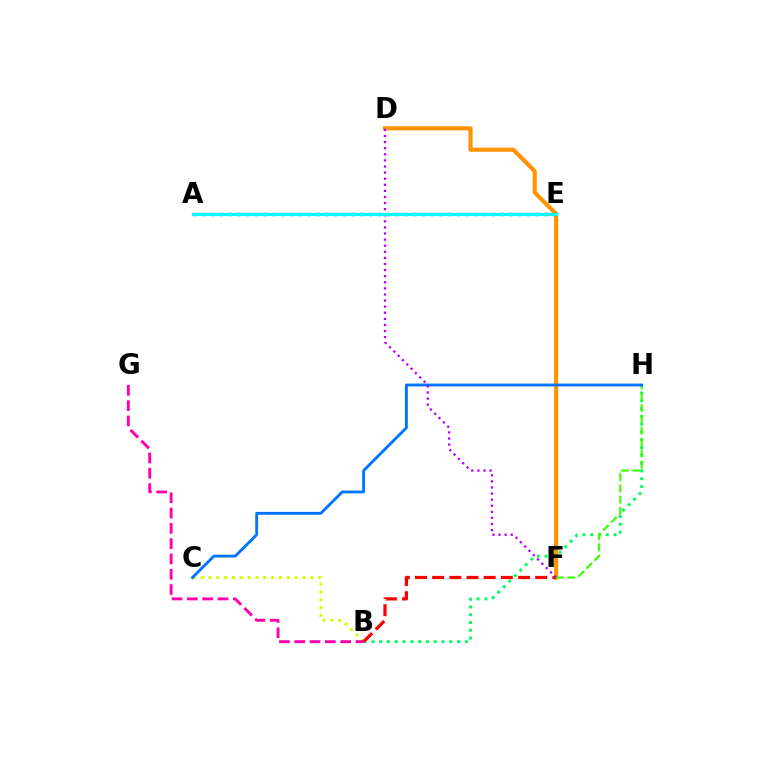{('B', 'H'): [{'color': '#00ff5c', 'line_style': 'dotted', 'thickness': 2.12}], ('D', 'F'): [{'color': '#ff9400', 'line_style': 'solid', 'thickness': 2.98}, {'color': '#b900ff', 'line_style': 'dotted', 'thickness': 1.66}], ('B', 'C'): [{'color': '#d1ff00', 'line_style': 'dotted', 'thickness': 2.13}], ('B', 'G'): [{'color': '#ff00ac', 'line_style': 'dashed', 'thickness': 2.08}], ('B', 'F'): [{'color': '#ff0000', 'line_style': 'dashed', 'thickness': 2.33}], ('A', 'E'): [{'color': '#2500ff', 'line_style': 'dotted', 'thickness': 2.38}, {'color': '#00fff6', 'line_style': 'solid', 'thickness': 2.31}], ('F', 'H'): [{'color': '#3dff00', 'line_style': 'dashed', 'thickness': 1.53}], ('C', 'H'): [{'color': '#0074ff', 'line_style': 'solid', 'thickness': 2.06}]}